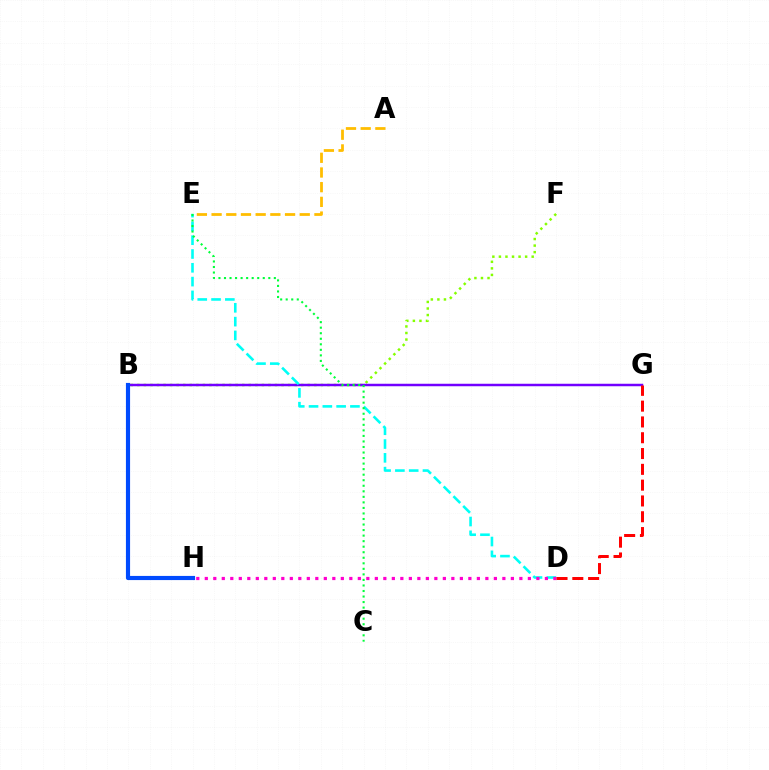{('B', 'F'): [{'color': '#84ff00', 'line_style': 'dotted', 'thickness': 1.78}], ('B', 'G'): [{'color': '#7200ff', 'line_style': 'solid', 'thickness': 1.79}], ('D', 'E'): [{'color': '#00fff6', 'line_style': 'dashed', 'thickness': 1.87}], ('D', 'H'): [{'color': '#ff00cf', 'line_style': 'dotted', 'thickness': 2.31}], ('D', 'G'): [{'color': '#ff0000', 'line_style': 'dashed', 'thickness': 2.15}], ('C', 'E'): [{'color': '#00ff39', 'line_style': 'dotted', 'thickness': 1.5}], ('B', 'H'): [{'color': '#004bff', 'line_style': 'solid', 'thickness': 2.99}], ('A', 'E'): [{'color': '#ffbd00', 'line_style': 'dashed', 'thickness': 2.0}]}